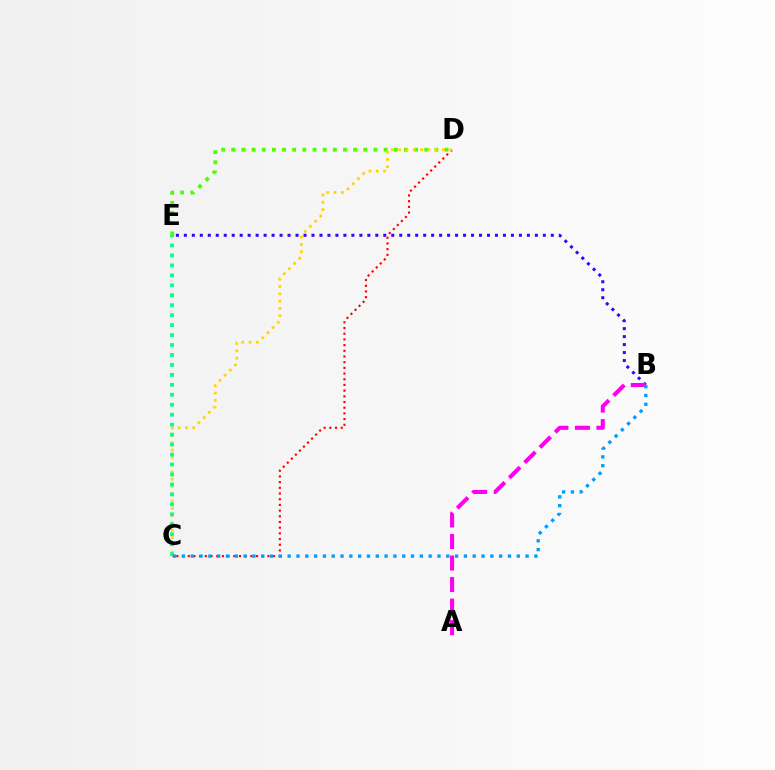{('C', 'D'): [{'color': '#ff0000', 'line_style': 'dotted', 'thickness': 1.55}, {'color': '#ffd500', 'line_style': 'dotted', 'thickness': 1.98}], ('D', 'E'): [{'color': '#4fff00', 'line_style': 'dotted', 'thickness': 2.76}], ('B', 'E'): [{'color': '#3700ff', 'line_style': 'dotted', 'thickness': 2.17}], ('A', 'B'): [{'color': '#ff00ed', 'line_style': 'dashed', 'thickness': 2.92}], ('C', 'E'): [{'color': '#00ff86', 'line_style': 'dotted', 'thickness': 2.71}], ('B', 'C'): [{'color': '#009eff', 'line_style': 'dotted', 'thickness': 2.39}]}